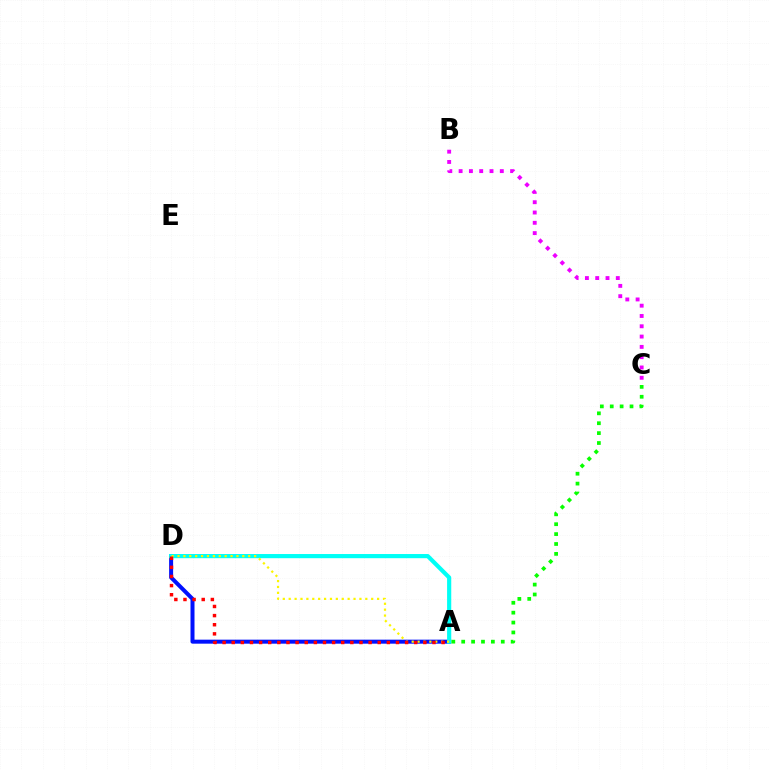{('A', 'D'): [{'color': '#0010ff', 'line_style': 'solid', 'thickness': 2.89}, {'color': '#00fff6', 'line_style': 'solid', 'thickness': 3.0}, {'color': '#fcf500', 'line_style': 'dotted', 'thickness': 1.6}, {'color': '#ff0000', 'line_style': 'dotted', 'thickness': 2.48}], ('B', 'C'): [{'color': '#ee00ff', 'line_style': 'dotted', 'thickness': 2.8}], ('A', 'C'): [{'color': '#08ff00', 'line_style': 'dotted', 'thickness': 2.69}]}